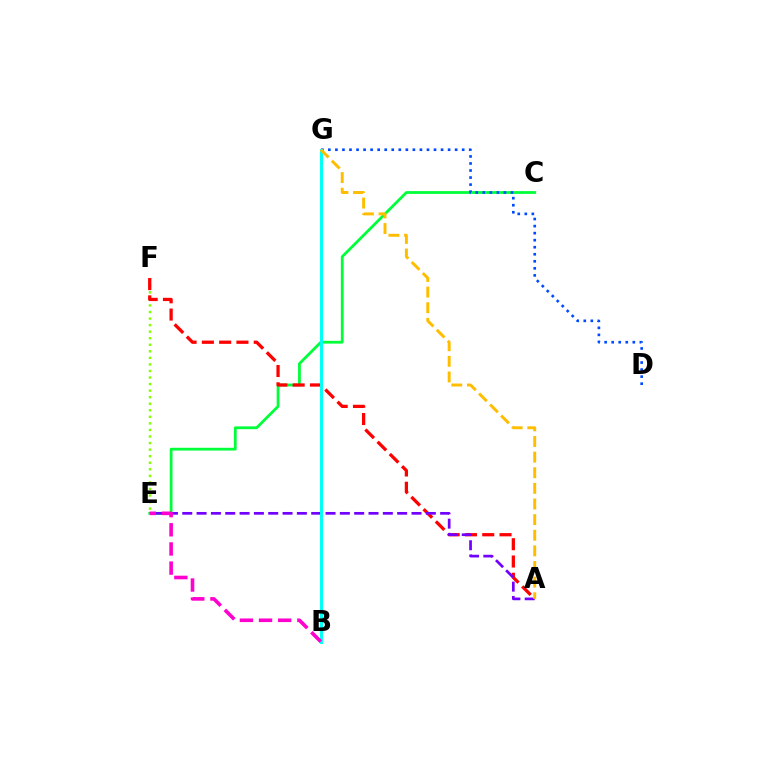{('C', 'E'): [{'color': '#00ff39', 'line_style': 'solid', 'thickness': 2.0}], ('E', 'F'): [{'color': '#84ff00', 'line_style': 'dotted', 'thickness': 1.78}], ('A', 'F'): [{'color': '#ff0000', 'line_style': 'dashed', 'thickness': 2.35}], ('D', 'G'): [{'color': '#004bff', 'line_style': 'dotted', 'thickness': 1.91}], ('A', 'E'): [{'color': '#7200ff', 'line_style': 'dashed', 'thickness': 1.95}], ('B', 'G'): [{'color': '#00fff6', 'line_style': 'solid', 'thickness': 2.14}], ('B', 'E'): [{'color': '#ff00cf', 'line_style': 'dashed', 'thickness': 2.6}], ('A', 'G'): [{'color': '#ffbd00', 'line_style': 'dashed', 'thickness': 2.12}]}